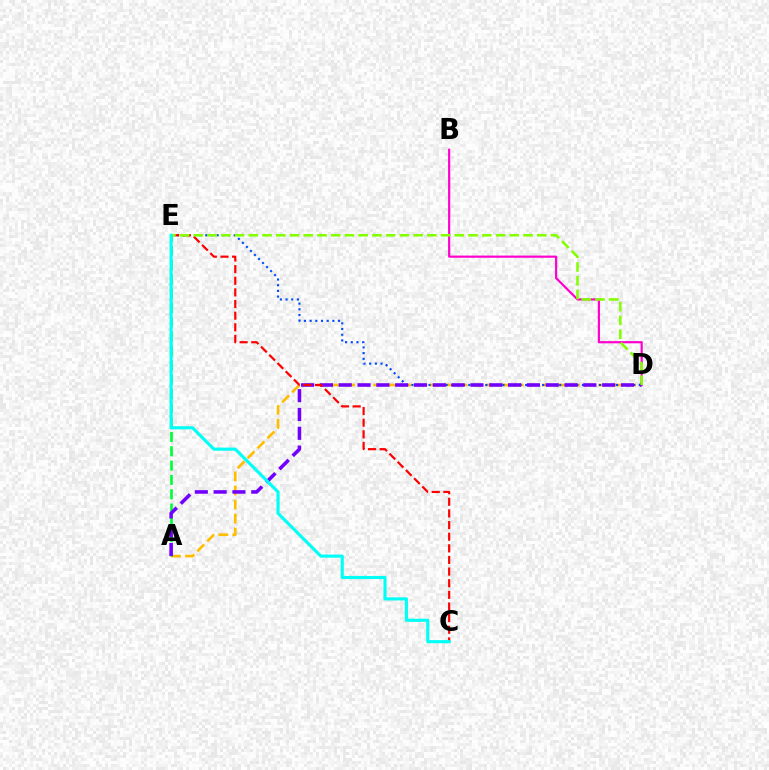{('B', 'D'): [{'color': '#ff00cf', 'line_style': 'solid', 'thickness': 1.57}], ('A', 'D'): [{'color': '#ffbd00', 'line_style': 'dashed', 'thickness': 1.91}, {'color': '#7200ff', 'line_style': 'dashed', 'thickness': 2.56}], ('D', 'E'): [{'color': '#004bff', 'line_style': 'dotted', 'thickness': 1.54}, {'color': '#84ff00', 'line_style': 'dashed', 'thickness': 1.87}], ('A', 'E'): [{'color': '#00ff39', 'line_style': 'dashed', 'thickness': 1.94}], ('C', 'E'): [{'color': '#ff0000', 'line_style': 'dashed', 'thickness': 1.58}, {'color': '#00fff6', 'line_style': 'solid', 'thickness': 2.25}]}